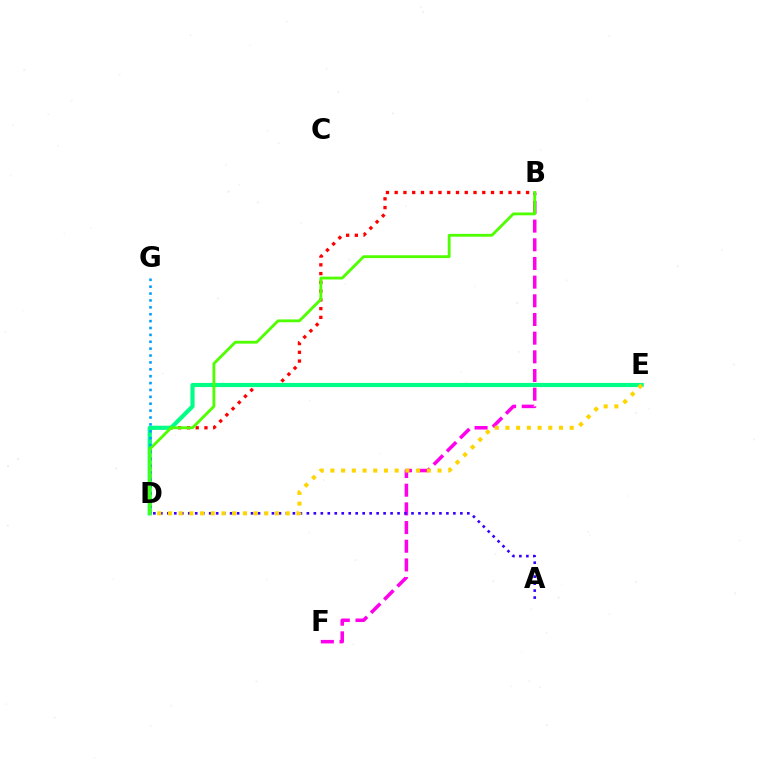{('B', 'D'): [{'color': '#ff0000', 'line_style': 'dotted', 'thickness': 2.38}, {'color': '#4fff00', 'line_style': 'solid', 'thickness': 2.03}], ('B', 'F'): [{'color': '#ff00ed', 'line_style': 'dashed', 'thickness': 2.54}], ('D', 'E'): [{'color': '#00ff86', 'line_style': 'solid', 'thickness': 3.0}, {'color': '#ffd500', 'line_style': 'dotted', 'thickness': 2.91}], ('D', 'G'): [{'color': '#009eff', 'line_style': 'dotted', 'thickness': 1.87}], ('A', 'D'): [{'color': '#3700ff', 'line_style': 'dotted', 'thickness': 1.9}]}